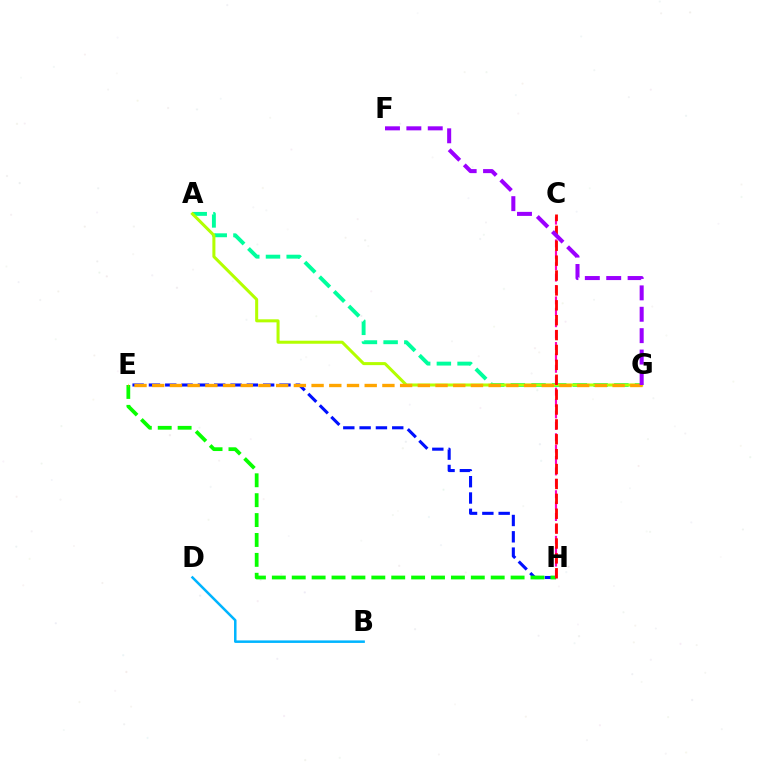{('A', 'G'): [{'color': '#00ff9d', 'line_style': 'dashed', 'thickness': 2.81}, {'color': '#b3ff00', 'line_style': 'solid', 'thickness': 2.18}], ('E', 'H'): [{'color': '#0010ff', 'line_style': 'dashed', 'thickness': 2.22}, {'color': '#08ff00', 'line_style': 'dashed', 'thickness': 2.7}], ('C', 'H'): [{'color': '#ff00bd', 'line_style': 'dashed', 'thickness': 1.55}, {'color': '#ff0000', 'line_style': 'dashed', 'thickness': 2.02}], ('E', 'G'): [{'color': '#ffa500', 'line_style': 'dashed', 'thickness': 2.41}], ('B', 'D'): [{'color': '#00b5ff', 'line_style': 'solid', 'thickness': 1.81}], ('F', 'G'): [{'color': '#9b00ff', 'line_style': 'dashed', 'thickness': 2.91}]}